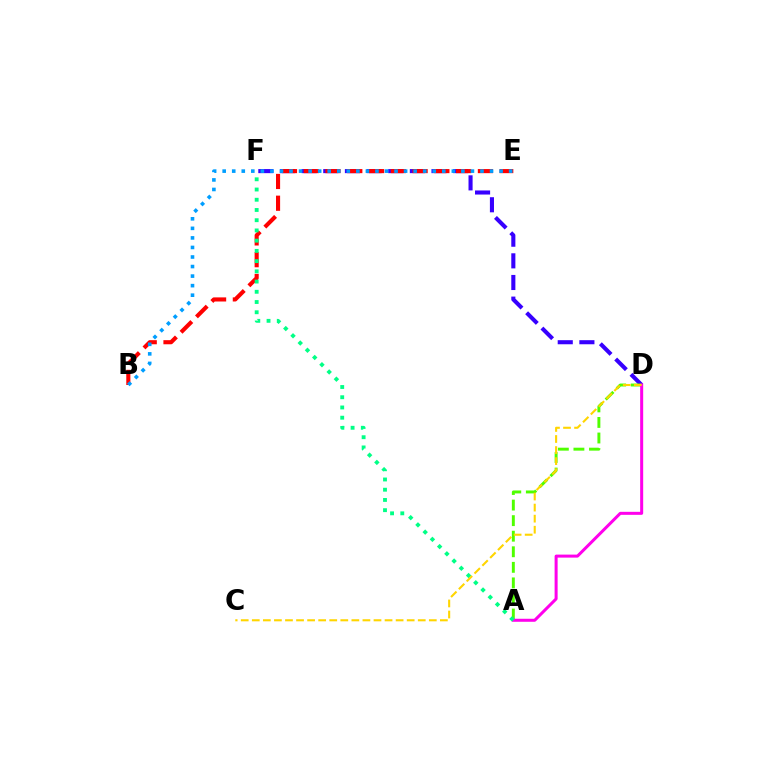{('D', 'F'): [{'color': '#3700ff', 'line_style': 'dashed', 'thickness': 2.94}], ('A', 'D'): [{'color': '#4fff00', 'line_style': 'dashed', 'thickness': 2.11}, {'color': '#ff00ed', 'line_style': 'solid', 'thickness': 2.17}], ('B', 'E'): [{'color': '#ff0000', 'line_style': 'dashed', 'thickness': 2.96}, {'color': '#009eff', 'line_style': 'dotted', 'thickness': 2.59}], ('A', 'F'): [{'color': '#00ff86', 'line_style': 'dotted', 'thickness': 2.78}], ('C', 'D'): [{'color': '#ffd500', 'line_style': 'dashed', 'thickness': 1.5}]}